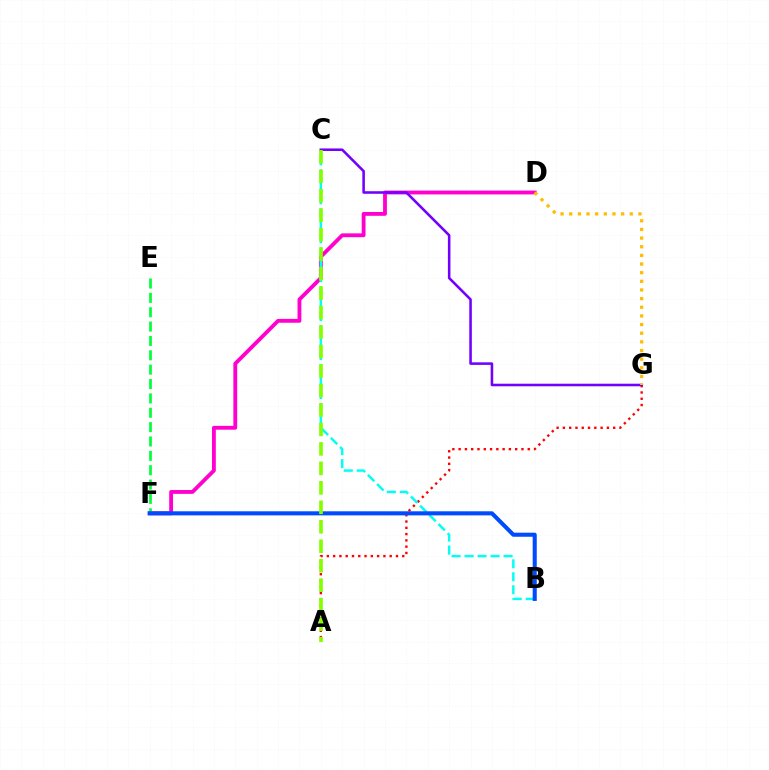{('A', 'G'): [{'color': '#ff0000', 'line_style': 'dotted', 'thickness': 1.71}], ('D', 'F'): [{'color': '#ff00cf', 'line_style': 'solid', 'thickness': 2.76}], ('E', 'F'): [{'color': '#00ff39', 'line_style': 'dashed', 'thickness': 1.95}], ('B', 'C'): [{'color': '#00fff6', 'line_style': 'dashed', 'thickness': 1.76}], ('B', 'F'): [{'color': '#004bff', 'line_style': 'solid', 'thickness': 2.93}], ('C', 'G'): [{'color': '#7200ff', 'line_style': 'solid', 'thickness': 1.84}], ('A', 'C'): [{'color': '#84ff00', 'line_style': 'dashed', 'thickness': 2.65}], ('D', 'G'): [{'color': '#ffbd00', 'line_style': 'dotted', 'thickness': 2.35}]}